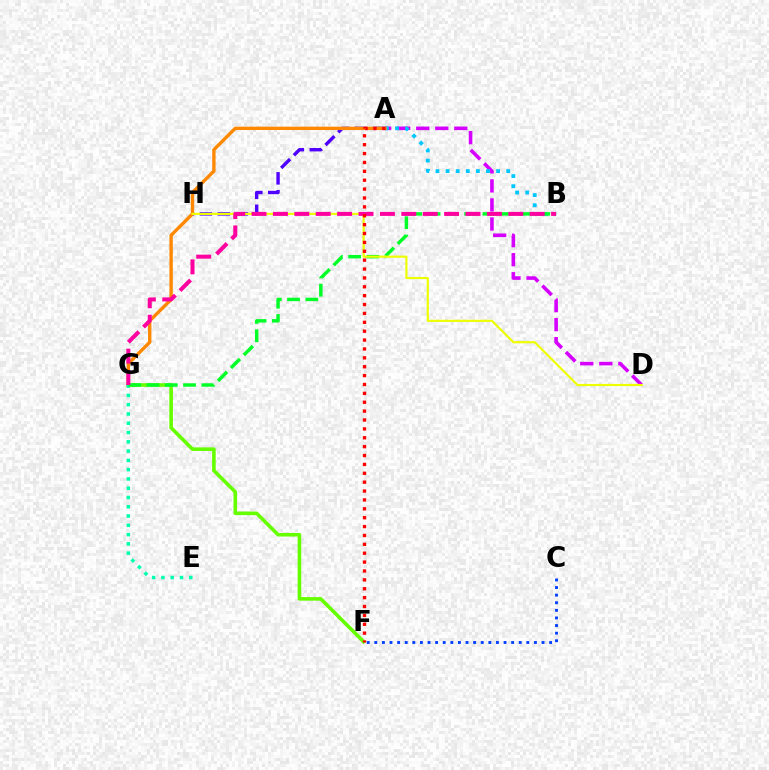{('F', 'G'): [{'color': '#66ff00', 'line_style': 'solid', 'thickness': 2.59}], ('A', 'D'): [{'color': '#d600ff', 'line_style': 'dashed', 'thickness': 2.59}], ('A', 'B'): [{'color': '#00c7ff', 'line_style': 'dotted', 'thickness': 2.74}], ('A', 'H'): [{'color': '#4f00ff', 'line_style': 'dashed', 'thickness': 2.44}], ('A', 'G'): [{'color': '#ff8800', 'line_style': 'solid', 'thickness': 2.41}], ('E', 'G'): [{'color': '#00ffaf', 'line_style': 'dotted', 'thickness': 2.52}], ('B', 'G'): [{'color': '#00ff27', 'line_style': 'dashed', 'thickness': 2.48}, {'color': '#ff00a0', 'line_style': 'dashed', 'thickness': 2.91}], ('D', 'H'): [{'color': '#eeff00', 'line_style': 'solid', 'thickness': 1.56}], ('C', 'F'): [{'color': '#003fff', 'line_style': 'dotted', 'thickness': 2.07}], ('A', 'F'): [{'color': '#ff0000', 'line_style': 'dotted', 'thickness': 2.41}]}